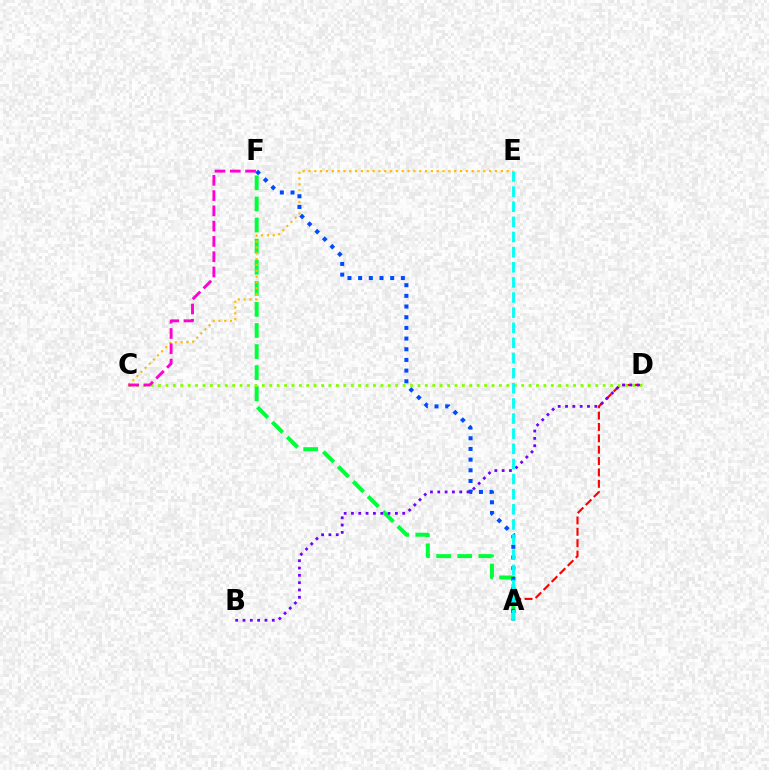{('A', 'D'): [{'color': '#ff0000', 'line_style': 'dashed', 'thickness': 1.54}], ('A', 'F'): [{'color': '#00ff39', 'line_style': 'dashed', 'thickness': 2.86}, {'color': '#004bff', 'line_style': 'dotted', 'thickness': 2.9}], ('C', 'D'): [{'color': '#84ff00', 'line_style': 'dotted', 'thickness': 2.01}], ('C', 'E'): [{'color': '#ffbd00', 'line_style': 'dotted', 'thickness': 1.58}], ('B', 'D'): [{'color': '#7200ff', 'line_style': 'dotted', 'thickness': 1.99}], ('C', 'F'): [{'color': '#ff00cf', 'line_style': 'dashed', 'thickness': 2.08}], ('A', 'E'): [{'color': '#00fff6', 'line_style': 'dashed', 'thickness': 2.06}]}